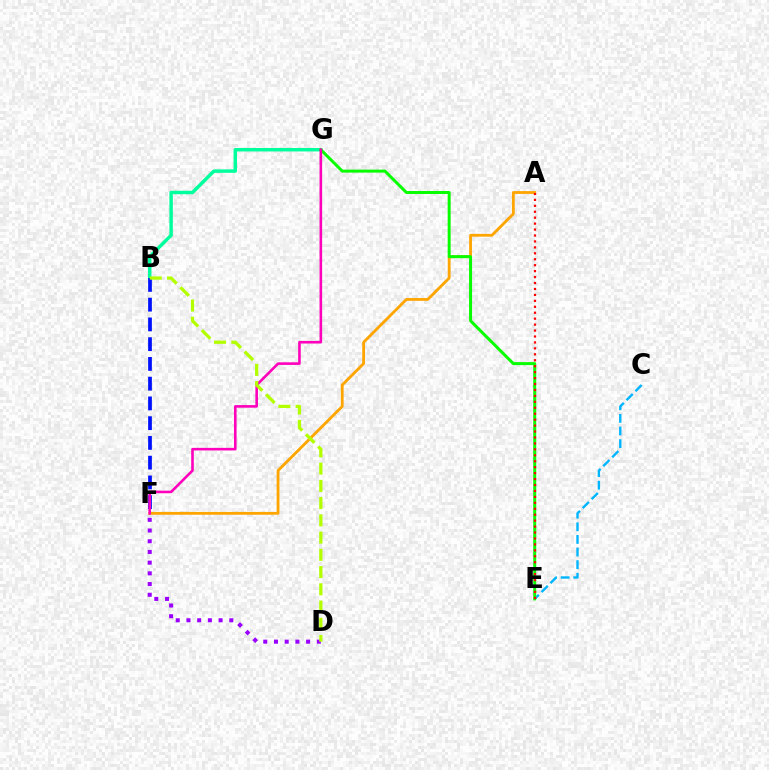{('B', 'G'): [{'color': '#00ff9d', 'line_style': 'solid', 'thickness': 2.49}], ('C', 'E'): [{'color': '#00b5ff', 'line_style': 'dashed', 'thickness': 1.71}], ('B', 'F'): [{'color': '#0010ff', 'line_style': 'dashed', 'thickness': 2.68}], ('A', 'F'): [{'color': '#ffa500', 'line_style': 'solid', 'thickness': 2.02}], ('E', 'G'): [{'color': '#08ff00', 'line_style': 'solid', 'thickness': 2.16}], ('D', 'F'): [{'color': '#9b00ff', 'line_style': 'dotted', 'thickness': 2.91}], ('A', 'E'): [{'color': '#ff0000', 'line_style': 'dotted', 'thickness': 1.61}], ('F', 'G'): [{'color': '#ff00bd', 'line_style': 'solid', 'thickness': 1.87}], ('B', 'D'): [{'color': '#b3ff00', 'line_style': 'dashed', 'thickness': 2.34}]}